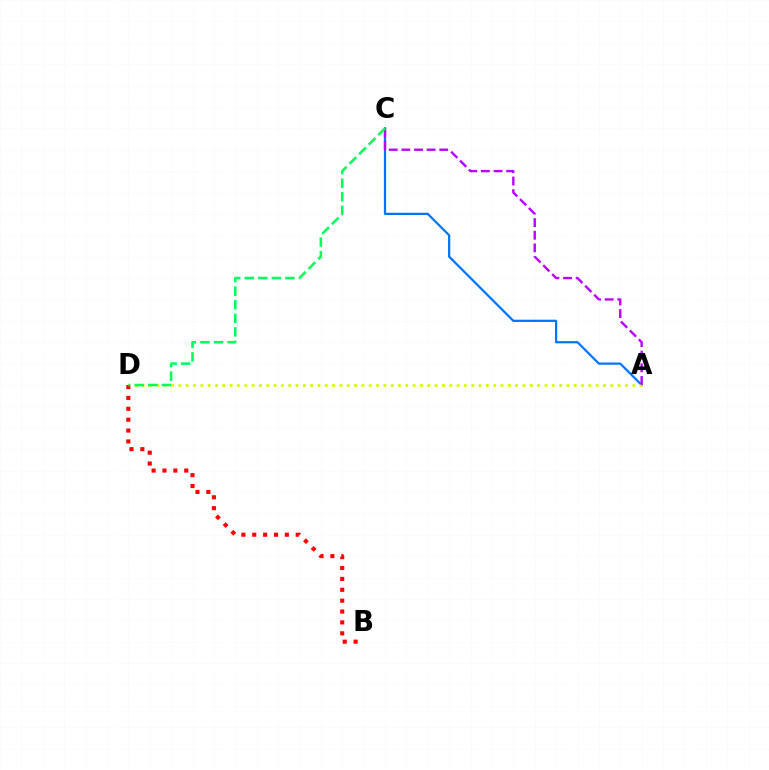{('A', 'C'): [{'color': '#0074ff', 'line_style': 'solid', 'thickness': 1.61}, {'color': '#b900ff', 'line_style': 'dashed', 'thickness': 1.71}], ('A', 'D'): [{'color': '#d1ff00', 'line_style': 'dotted', 'thickness': 1.99}], ('B', 'D'): [{'color': '#ff0000', 'line_style': 'dotted', 'thickness': 2.96}], ('C', 'D'): [{'color': '#00ff5c', 'line_style': 'dashed', 'thickness': 1.84}]}